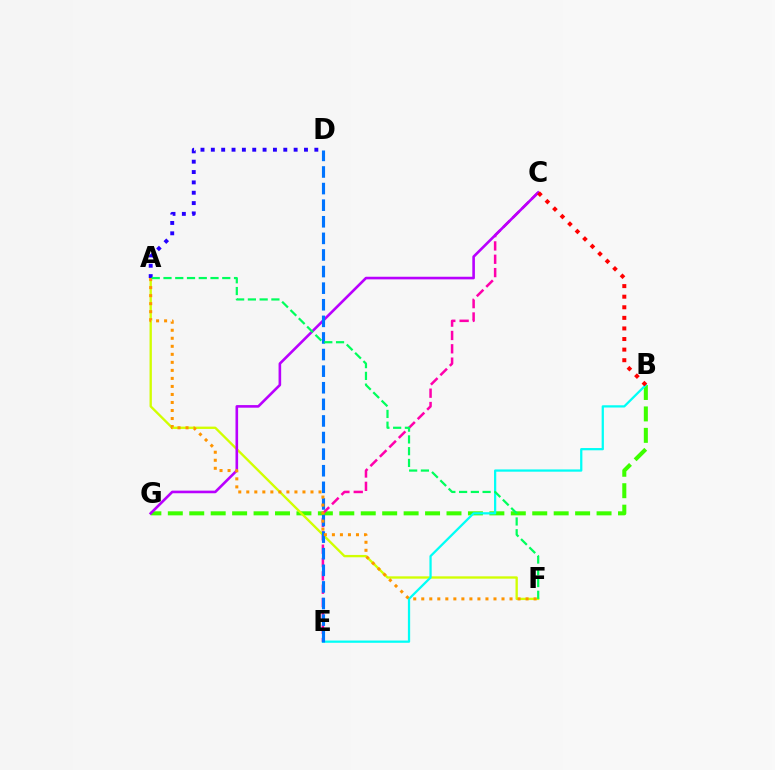{('B', 'G'): [{'color': '#3dff00', 'line_style': 'dashed', 'thickness': 2.91}], ('C', 'E'): [{'color': '#ff00ac', 'line_style': 'dashed', 'thickness': 1.81}], ('A', 'F'): [{'color': '#d1ff00', 'line_style': 'solid', 'thickness': 1.68}, {'color': '#ff9400', 'line_style': 'dotted', 'thickness': 2.18}, {'color': '#00ff5c', 'line_style': 'dashed', 'thickness': 1.6}], ('A', 'D'): [{'color': '#2500ff', 'line_style': 'dotted', 'thickness': 2.81}], ('C', 'G'): [{'color': '#b900ff', 'line_style': 'solid', 'thickness': 1.88}], ('B', 'E'): [{'color': '#00fff6', 'line_style': 'solid', 'thickness': 1.62}], ('B', 'C'): [{'color': '#ff0000', 'line_style': 'dotted', 'thickness': 2.88}], ('D', 'E'): [{'color': '#0074ff', 'line_style': 'dashed', 'thickness': 2.25}]}